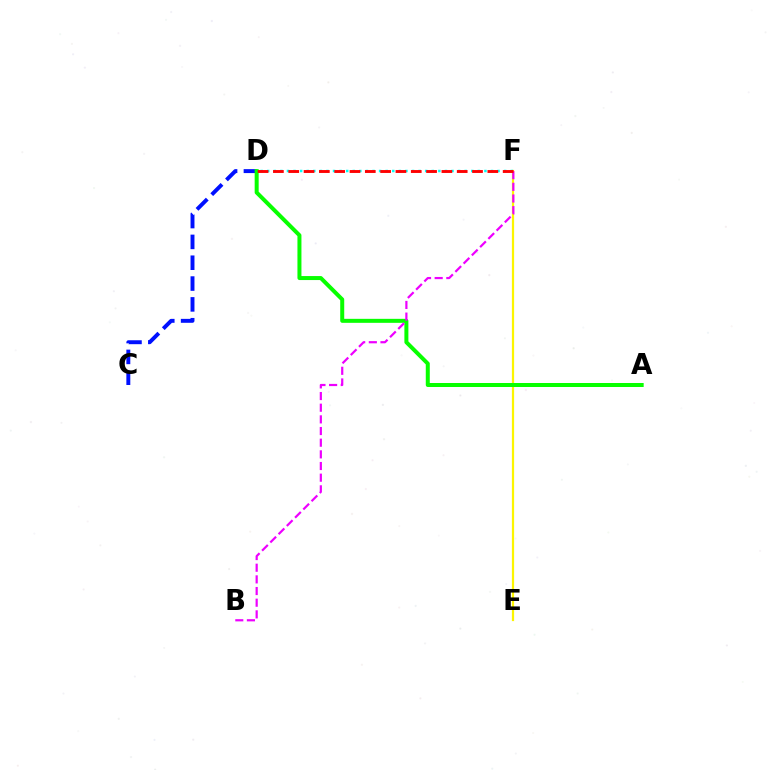{('E', 'F'): [{'color': '#fcf500', 'line_style': 'solid', 'thickness': 1.59}], ('C', 'D'): [{'color': '#0010ff', 'line_style': 'dashed', 'thickness': 2.83}], ('A', 'D'): [{'color': '#08ff00', 'line_style': 'solid', 'thickness': 2.88}], ('D', 'F'): [{'color': '#00fff6', 'line_style': 'dotted', 'thickness': 1.79}, {'color': '#ff0000', 'line_style': 'dashed', 'thickness': 2.08}], ('B', 'F'): [{'color': '#ee00ff', 'line_style': 'dashed', 'thickness': 1.58}]}